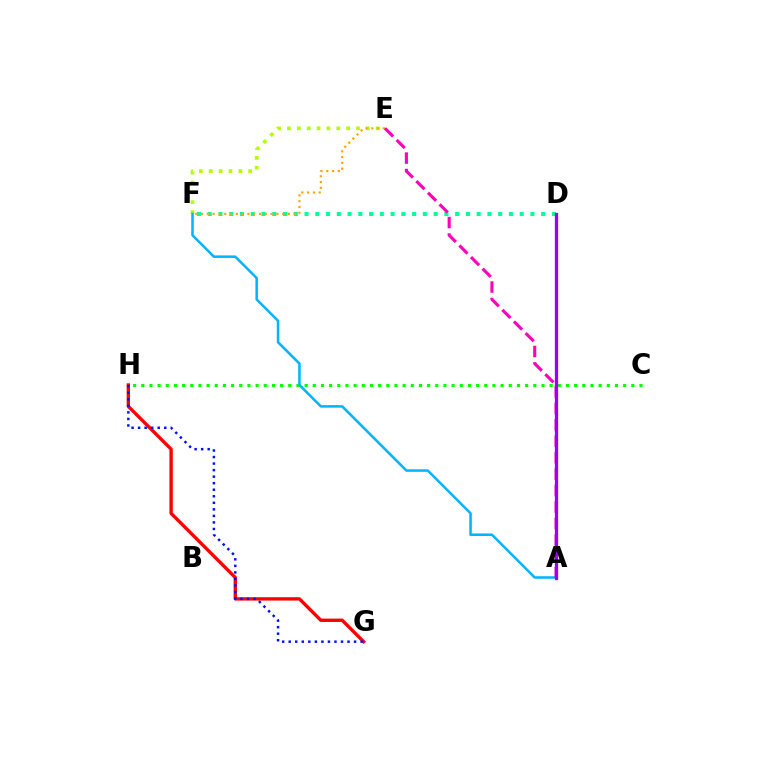{('G', 'H'): [{'color': '#ff0000', 'line_style': 'solid', 'thickness': 2.42}, {'color': '#0010ff', 'line_style': 'dotted', 'thickness': 1.78}], ('E', 'F'): [{'color': '#b3ff00', 'line_style': 'dotted', 'thickness': 2.68}, {'color': '#ffa500', 'line_style': 'dotted', 'thickness': 1.57}], ('C', 'H'): [{'color': '#08ff00', 'line_style': 'dotted', 'thickness': 2.22}], ('D', 'F'): [{'color': '#00ff9d', 'line_style': 'dotted', 'thickness': 2.92}], ('A', 'F'): [{'color': '#00b5ff', 'line_style': 'solid', 'thickness': 1.83}], ('A', 'E'): [{'color': '#ff00bd', 'line_style': 'dashed', 'thickness': 2.23}], ('A', 'D'): [{'color': '#9b00ff', 'line_style': 'solid', 'thickness': 2.37}]}